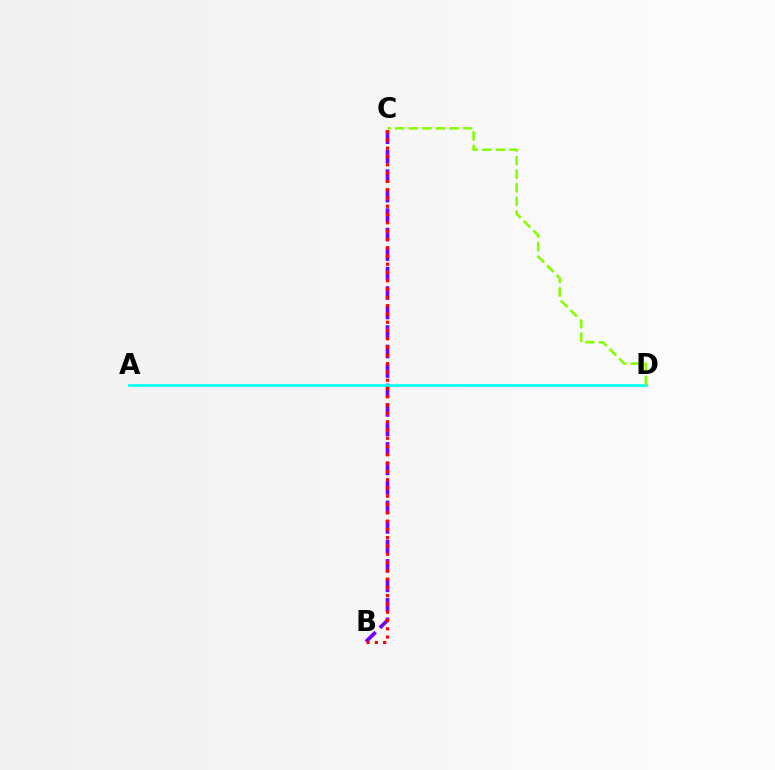{('B', 'C'): [{'color': '#7200ff', 'line_style': 'dashed', 'thickness': 2.65}, {'color': '#ff0000', 'line_style': 'dotted', 'thickness': 2.25}], ('A', 'D'): [{'color': '#00fff6', 'line_style': 'solid', 'thickness': 1.95}], ('C', 'D'): [{'color': '#84ff00', 'line_style': 'dashed', 'thickness': 1.84}]}